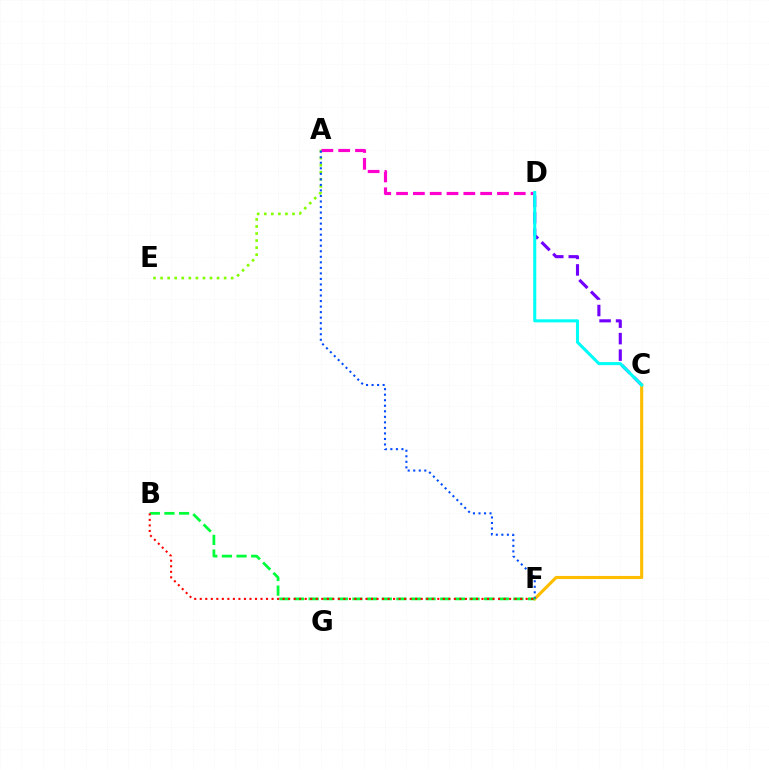{('A', 'E'): [{'color': '#84ff00', 'line_style': 'dotted', 'thickness': 1.92}], ('C', 'D'): [{'color': '#7200ff', 'line_style': 'dashed', 'thickness': 2.24}, {'color': '#00fff6', 'line_style': 'solid', 'thickness': 2.2}], ('A', 'D'): [{'color': '#ff00cf', 'line_style': 'dashed', 'thickness': 2.28}], ('C', 'F'): [{'color': '#ffbd00', 'line_style': 'solid', 'thickness': 2.24}], ('A', 'F'): [{'color': '#004bff', 'line_style': 'dotted', 'thickness': 1.5}], ('B', 'F'): [{'color': '#00ff39', 'line_style': 'dashed', 'thickness': 1.99}, {'color': '#ff0000', 'line_style': 'dotted', 'thickness': 1.5}]}